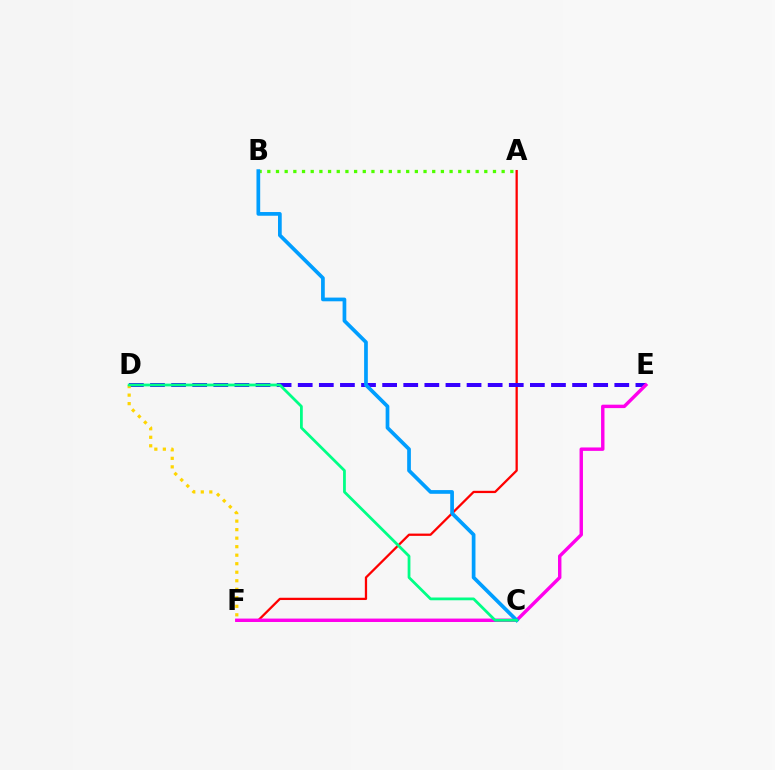{('A', 'B'): [{'color': '#4fff00', 'line_style': 'dotted', 'thickness': 2.36}], ('A', 'F'): [{'color': '#ff0000', 'line_style': 'solid', 'thickness': 1.64}], ('D', 'E'): [{'color': '#3700ff', 'line_style': 'dashed', 'thickness': 2.87}], ('E', 'F'): [{'color': '#ff00ed', 'line_style': 'solid', 'thickness': 2.46}], ('B', 'C'): [{'color': '#009eff', 'line_style': 'solid', 'thickness': 2.67}], ('D', 'F'): [{'color': '#ffd500', 'line_style': 'dotted', 'thickness': 2.31}], ('C', 'D'): [{'color': '#00ff86', 'line_style': 'solid', 'thickness': 2.0}]}